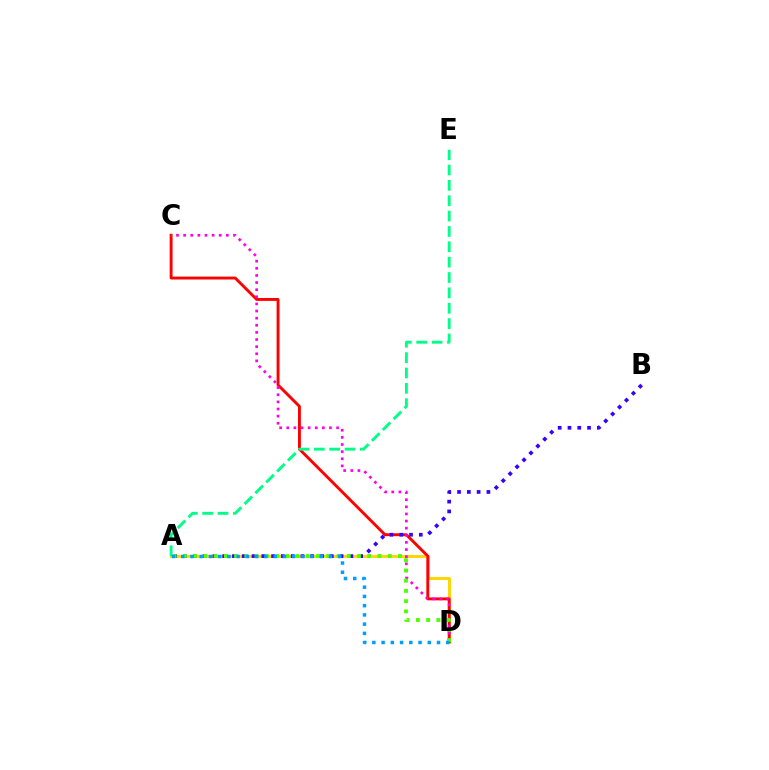{('A', 'D'): [{'color': '#ffd500', 'line_style': 'solid', 'thickness': 2.11}, {'color': '#4fff00', 'line_style': 'dotted', 'thickness': 2.78}, {'color': '#009eff', 'line_style': 'dotted', 'thickness': 2.51}], ('C', 'D'): [{'color': '#ff0000', 'line_style': 'solid', 'thickness': 2.09}, {'color': '#ff00ed', 'line_style': 'dotted', 'thickness': 1.93}], ('A', 'B'): [{'color': '#3700ff', 'line_style': 'dotted', 'thickness': 2.66}], ('A', 'E'): [{'color': '#00ff86', 'line_style': 'dashed', 'thickness': 2.09}]}